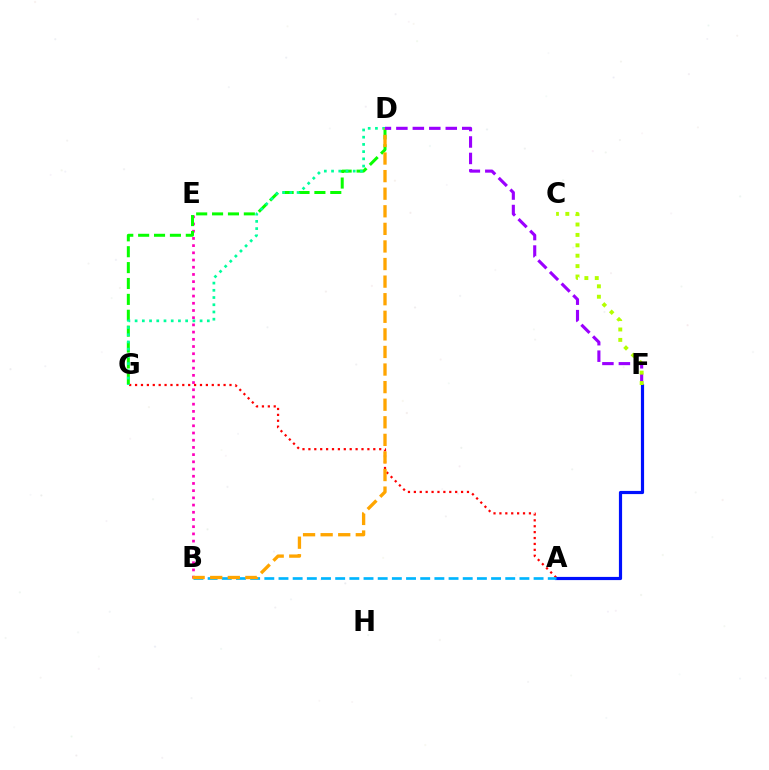{('A', 'F'): [{'color': '#0010ff', 'line_style': 'solid', 'thickness': 2.29}], ('A', 'G'): [{'color': '#ff0000', 'line_style': 'dotted', 'thickness': 1.6}], ('A', 'B'): [{'color': '#00b5ff', 'line_style': 'dashed', 'thickness': 1.93}], ('B', 'E'): [{'color': '#ff00bd', 'line_style': 'dotted', 'thickness': 1.96}], ('D', 'G'): [{'color': '#08ff00', 'line_style': 'dashed', 'thickness': 2.16}, {'color': '#00ff9d', 'line_style': 'dotted', 'thickness': 1.96}], ('B', 'D'): [{'color': '#ffa500', 'line_style': 'dashed', 'thickness': 2.39}], ('D', 'F'): [{'color': '#9b00ff', 'line_style': 'dashed', 'thickness': 2.24}], ('C', 'F'): [{'color': '#b3ff00', 'line_style': 'dotted', 'thickness': 2.83}]}